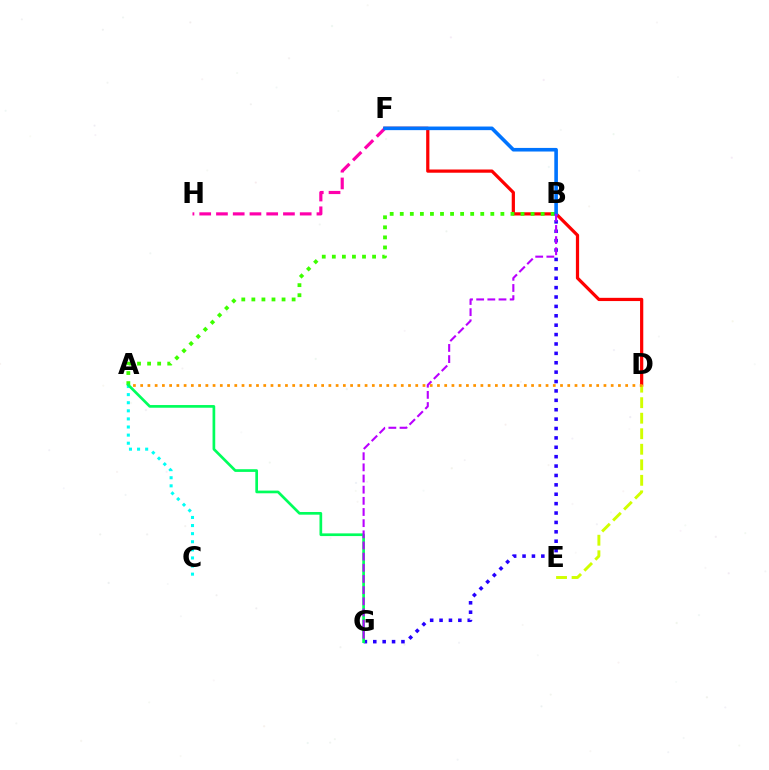{('D', 'F'): [{'color': '#ff0000', 'line_style': 'solid', 'thickness': 2.32}], ('D', 'E'): [{'color': '#d1ff00', 'line_style': 'dashed', 'thickness': 2.11}], ('A', 'C'): [{'color': '#00fff6', 'line_style': 'dotted', 'thickness': 2.2}], ('A', 'D'): [{'color': '#ff9400', 'line_style': 'dotted', 'thickness': 1.97}], ('A', 'B'): [{'color': '#3dff00', 'line_style': 'dotted', 'thickness': 2.73}], ('F', 'H'): [{'color': '#ff00ac', 'line_style': 'dashed', 'thickness': 2.27}], ('B', 'G'): [{'color': '#2500ff', 'line_style': 'dotted', 'thickness': 2.55}, {'color': '#b900ff', 'line_style': 'dashed', 'thickness': 1.52}], ('B', 'F'): [{'color': '#0074ff', 'line_style': 'solid', 'thickness': 2.59}], ('A', 'G'): [{'color': '#00ff5c', 'line_style': 'solid', 'thickness': 1.94}]}